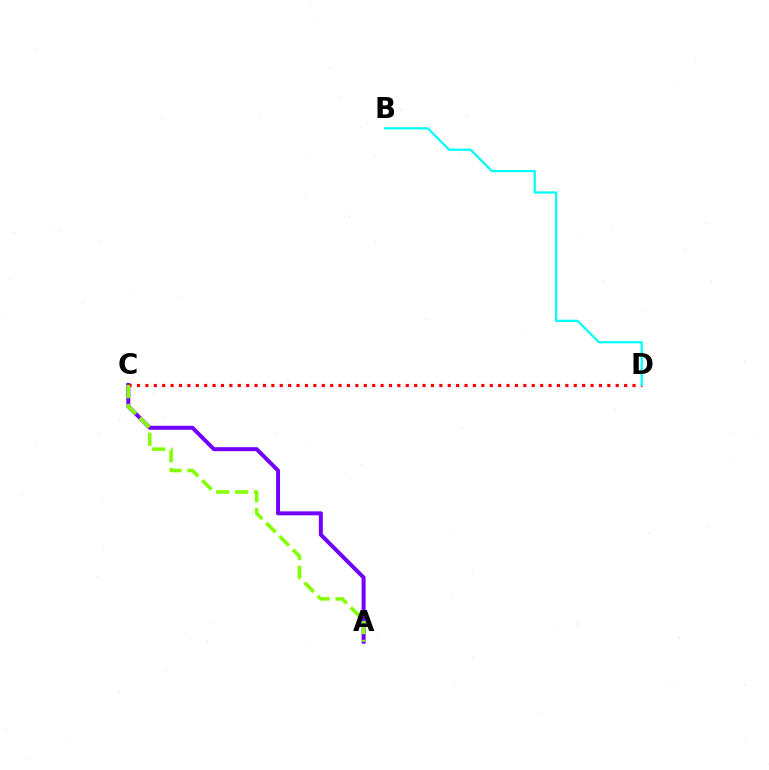{('A', 'C'): [{'color': '#7200ff', 'line_style': 'solid', 'thickness': 2.86}, {'color': '#84ff00', 'line_style': 'dashed', 'thickness': 2.56}], ('C', 'D'): [{'color': '#ff0000', 'line_style': 'dotted', 'thickness': 2.28}], ('B', 'D'): [{'color': '#00fff6', 'line_style': 'solid', 'thickness': 1.61}]}